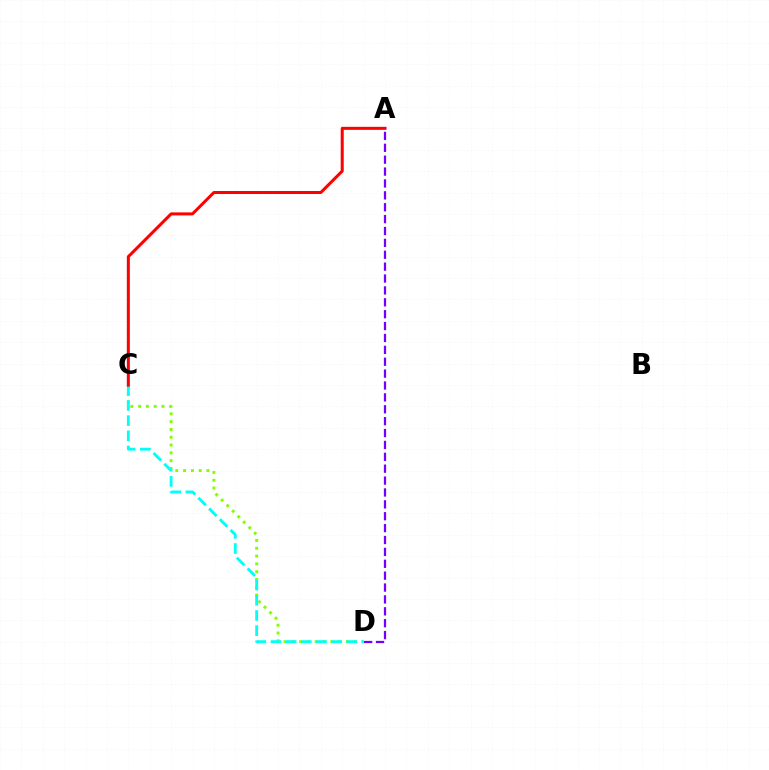{('C', 'D'): [{'color': '#84ff00', 'line_style': 'dotted', 'thickness': 2.12}, {'color': '#00fff6', 'line_style': 'dashed', 'thickness': 2.06}], ('A', 'C'): [{'color': '#ff0000', 'line_style': 'solid', 'thickness': 2.17}], ('A', 'D'): [{'color': '#7200ff', 'line_style': 'dashed', 'thickness': 1.61}]}